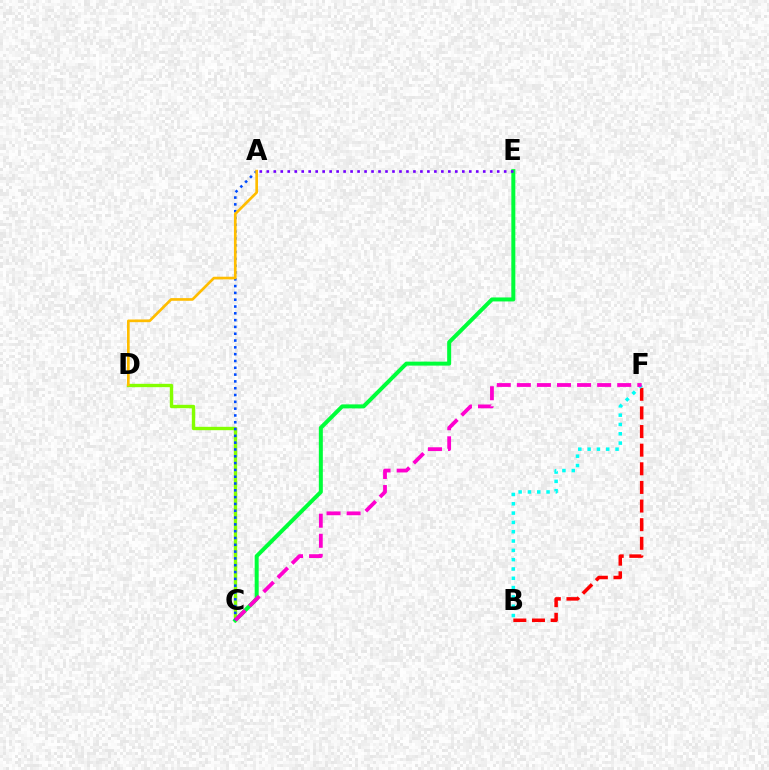{('C', 'D'): [{'color': '#84ff00', 'line_style': 'solid', 'thickness': 2.42}], ('C', 'E'): [{'color': '#00ff39', 'line_style': 'solid', 'thickness': 2.88}], ('B', 'F'): [{'color': '#ff0000', 'line_style': 'dashed', 'thickness': 2.53}, {'color': '#00fff6', 'line_style': 'dotted', 'thickness': 2.53}], ('A', 'E'): [{'color': '#7200ff', 'line_style': 'dotted', 'thickness': 1.9}], ('A', 'C'): [{'color': '#004bff', 'line_style': 'dotted', 'thickness': 1.85}], ('A', 'D'): [{'color': '#ffbd00', 'line_style': 'solid', 'thickness': 1.92}], ('C', 'F'): [{'color': '#ff00cf', 'line_style': 'dashed', 'thickness': 2.73}]}